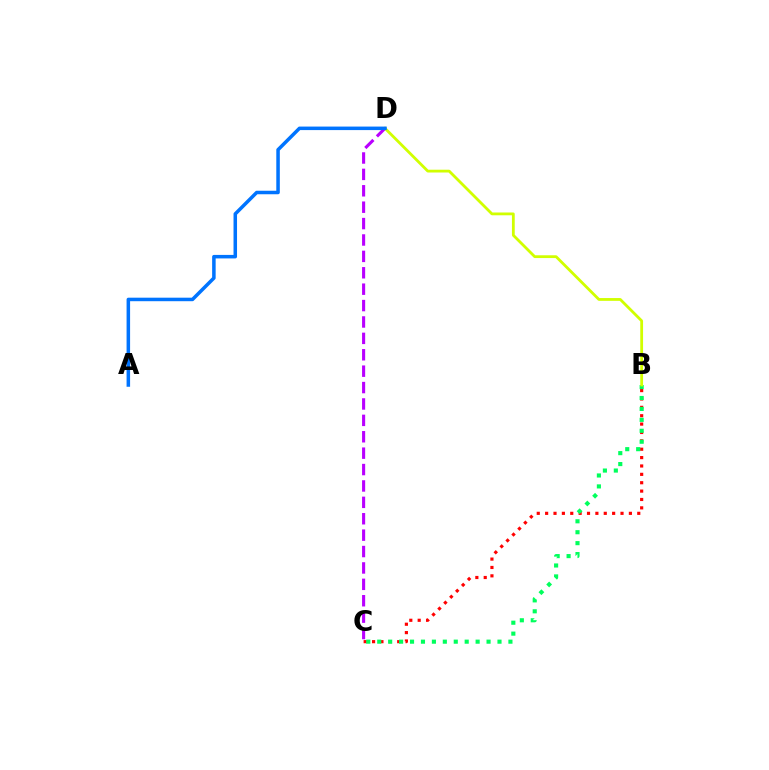{('B', 'C'): [{'color': '#ff0000', 'line_style': 'dotted', 'thickness': 2.28}, {'color': '#00ff5c', 'line_style': 'dotted', 'thickness': 2.97}], ('C', 'D'): [{'color': '#b900ff', 'line_style': 'dashed', 'thickness': 2.23}], ('B', 'D'): [{'color': '#d1ff00', 'line_style': 'solid', 'thickness': 2.01}], ('A', 'D'): [{'color': '#0074ff', 'line_style': 'solid', 'thickness': 2.53}]}